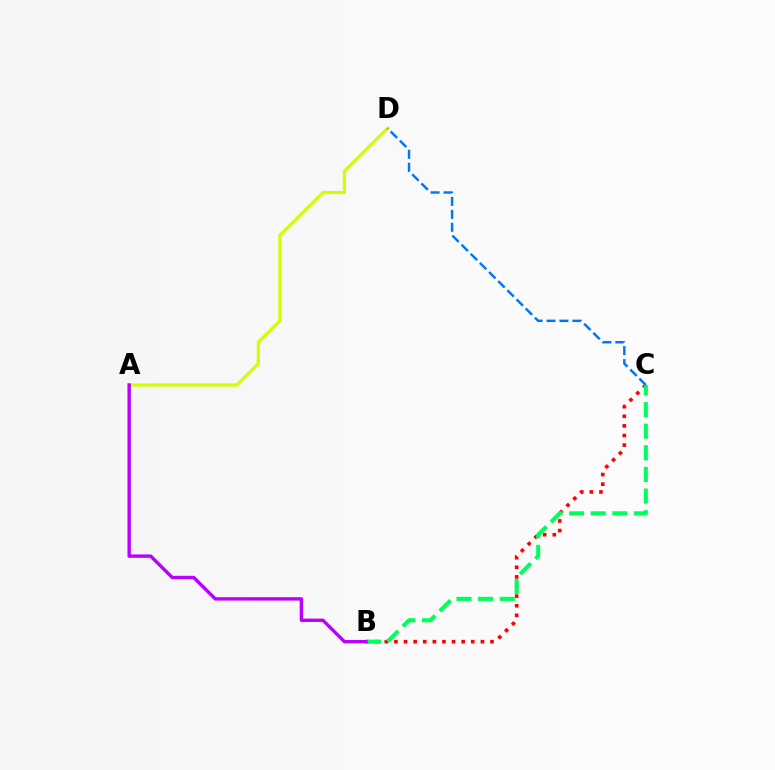{('A', 'D'): [{'color': '#d1ff00', 'line_style': 'solid', 'thickness': 2.3}], ('B', 'C'): [{'color': '#ff0000', 'line_style': 'dotted', 'thickness': 2.61}, {'color': '#00ff5c', 'line_style': 'dashed', 'thickness': 2.94}], ('A', 'B'): [{'color': '#b900ff', 'line_style': 'solid', 'thickness': 2.45}], ('C', 'D'): [{'color': '#0074ff', 'line_style': 'dashed', 'thickness': 1.76}]}